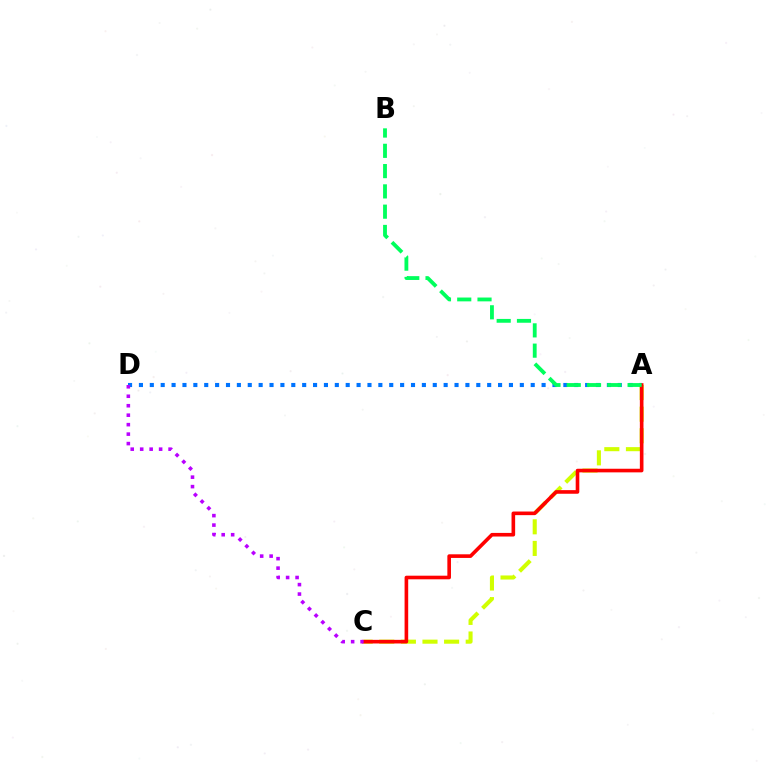{('A', 'D'): [{'color': '#0074ff', 'line_style': 'dotted', 'thickness': 2.96}], ('A', 'C'): [{'color': '#d1ff00', 'line_style': 'dashed', 'thickness': 2.94}, {'color': '#ff0000', 'line_style': 'solid', 'thickness': 2.61}], ('A', 'B'): [{'color': '#00ff5c', 'line_style': 'dashed', 'thickness': 2.76}], ('C', 'D'): [{'color': '#b900ff', 'line_style': 'dotted', 'thickness': 2.57}]}